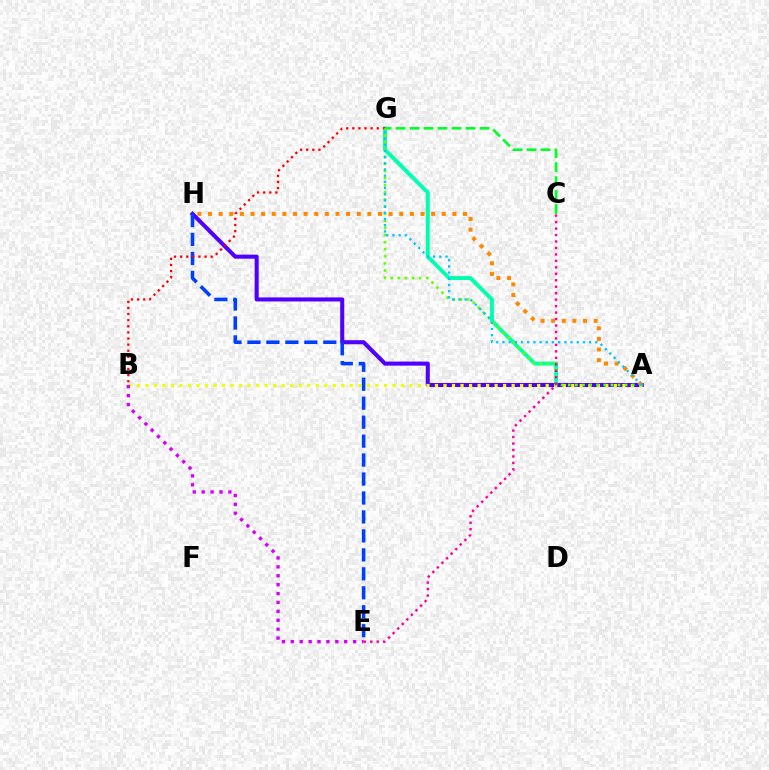{('A', 'G'): [{'color': '#00ffaf', 'line_style': 'solid', 'thickness': 2.84}, {'color': '#66ff00', 'line_style': 'dotted', 'thickness': 1.93}, {'color': '#00c7ff', 'line_style': 'dotted', 'thickness': 1.68}], ('A', 'H'): [{'color': '#4f00ff', 'line_style': 'solid', 'thickness': 2.93}, {'color': '#ff8800', 'line_style': 'dotted', 'thickness': 2.89}], ('A', 'B'): [{'color': '#eeff00', 'line_style': 'dotted', 'thickness': 2.31}], ('E', 'H'): [{'color': '#003fff', 'line_style': 'dashed', 'thickness': 2.58}], ('C', 'G'): [{'color': '#00ff27', 'line_style': 'dashed', 'thickness': 1.9}], ('B', 'G'): [{'color': '#ff0000', 'line_style': 'dotted', 'thickness': 1.66}], ('B', 'E'): [{'color': '#d600ff', 'line_style': 'dotted', 'thickness': 2.42}], ('C', 'E'): [{'color': '#ff00a0', 'line_style': 'dotted', 'thickness': 1.76}]}